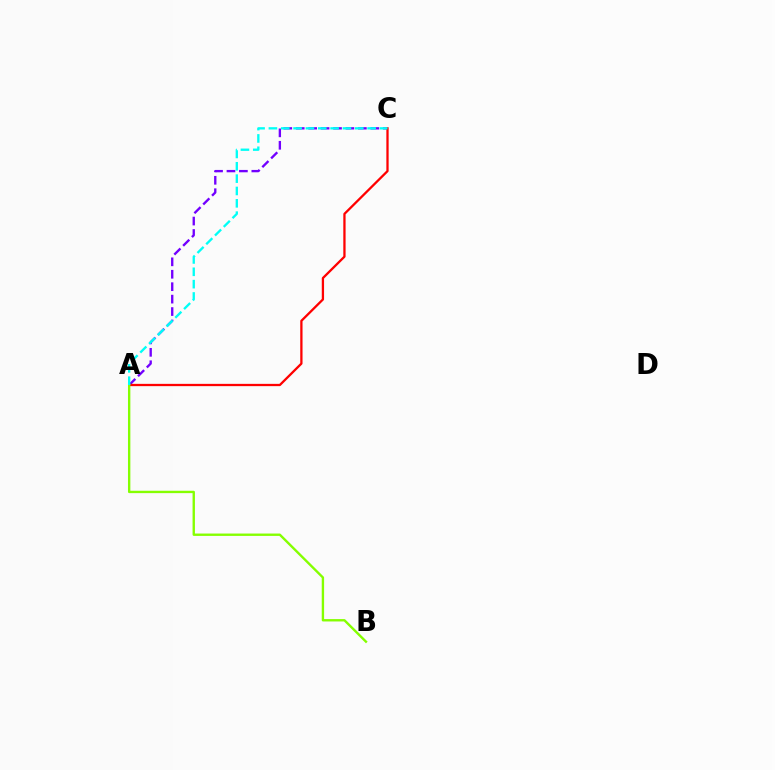{('A', 'C'): [{'color': '#7200ff', 'line_style': 'dashed', 'thickness': 1.69}, {'color': '#ff0000', 'line_style': 'solid', 'thickness': 1.64}, {'color': '#00fff6', 'line_style': 'dashed', 'thickness': 1.68}], ('A', 'B'): [{'color': '#84ff00', 'line_style': 'solid', 'thickness': 1.71}]}